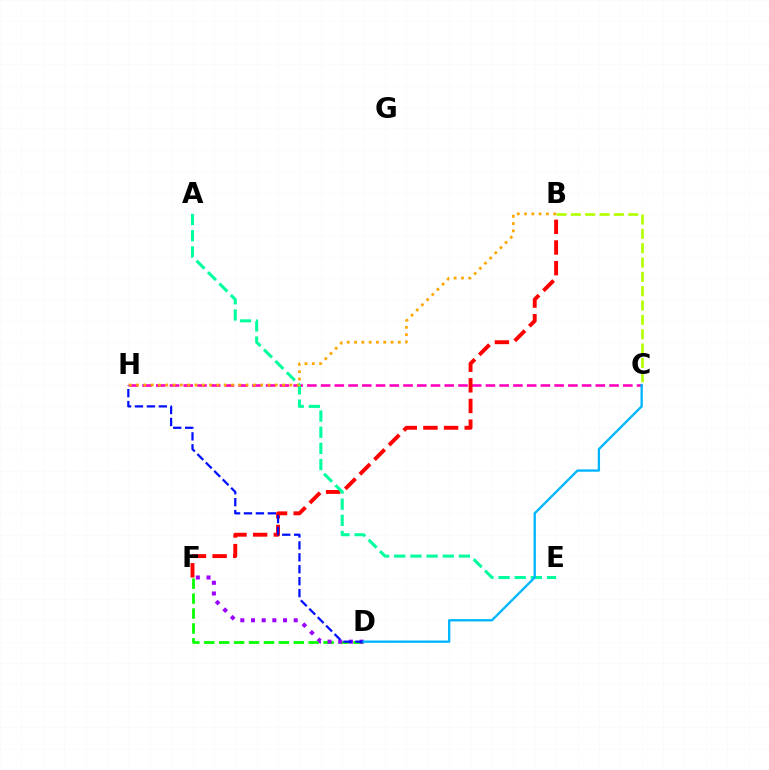{('C', 'H'): [{'color': '#ff00bd', 'line_style': 'dashed', 'thickness': 1.87}], ('D', 'F'): [{'color': '#08ff00', 'line_style': 'dashed', 'thickness': 2.03}, {'color': '#9b00ff', 'line_style': 'dotted', 'thickness': 2.9}], ('B', 'F'): [{'color': '#ff0000', 'line_style': 'dashed', 'thickness': 2.8}], ('B', 'C'): [{'color': '#b3ff00', 'line_style': 'dashed', 'thickness': 1.95}], ('D', 'H'): [{'color': '#0010ff', 'line_style': 'dashed', 'thickness': 1.62}], ('A', 'E'): [{'color': '#00ff9d', 'line_style': 'dashed', 'thickness': 2.2}], ('B', 'H'): [{'color': '#ffa500', 'line_style': 'dotted', 'thickness': 1.98}], ('C', 'D'): [{'color': '#00b5ff', 'line_style': 'solid', 'thickness': 1.67}]}